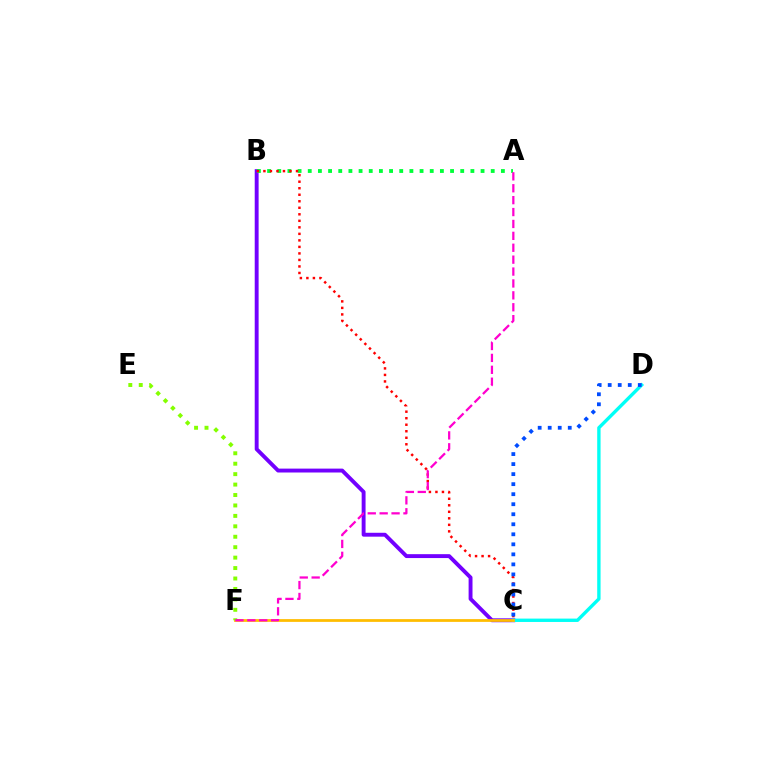{('B', 'C'): [{'color': '#7200ff', 'line_style': 'solid', 'thickness': 2.8}, {'color': '#ff0000', 'line_style': 'dotted', 'thickness': 1.77}], ('A', 'B'): [{'color': '#00ff39', 'line_style': 'dotted', 'thickness': 2.76}], ('C', 'D'): [{'color': '#00fff6', 'line_style': 'solid', 'thickness': 2.42}, {'color': '#004bff', 'line_style': 'dotted', 'thickness': 2.72}], ('C', 'F'): [{'color': '#ffbd00', 'line_style': 'solid', 'thickness': 1.98}], ('E', 'F'): [{'color': '#84ff00', 'line_style': 'dotted', 'thickness': 2.84}], ('A', 'F'): [{'color': '#ff00cf', 'line_style': 'dashed', 'thickness': 1.62}]}